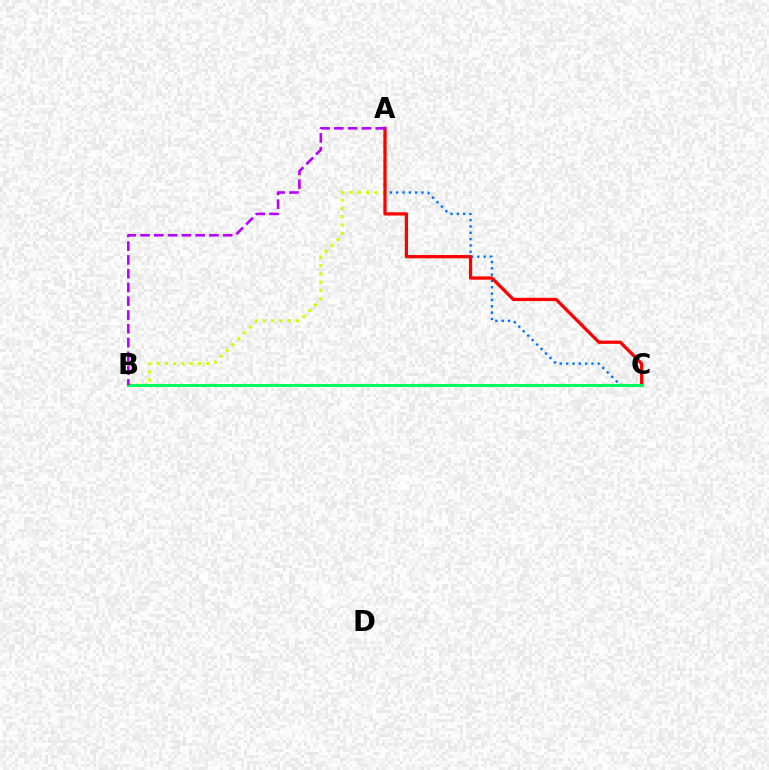{('A', 'C'): [{'color': '#0074ff', 'line_style': 'dotted', 'thickness': 1.72}, {'color': '#ff0000', 'line_style': 'solid', 'thickness': 2.34}], ('A', 'B'): [{'color': '#d1ff00', 'line_style': 'dotted', 'thickness': 2.24}, {'color': '#b900ff', 'line_style': 'dashed', 'thickness': 1.87}], ('B', 'C'): [{'color': '#00ff5c', 'line_style': 'solid', 'thickness': 2.14}]}